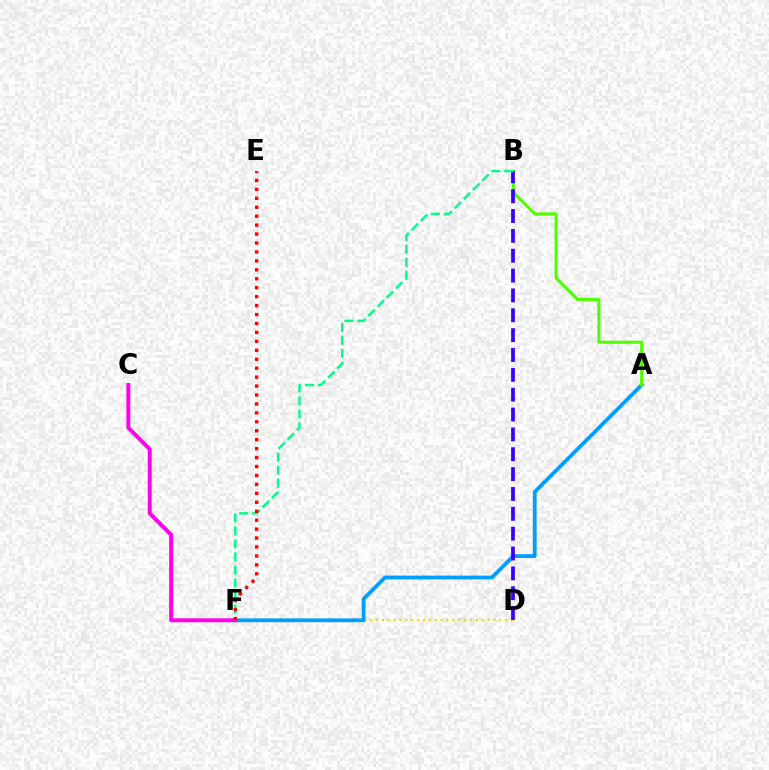{('D', 'F'): [{'color': '#ffd500', 'line_style': 'dotted', 'thickness': 1.6}], ('A', 'F'): [{'color': '#009eff', 'line_style': 'solid', 'thickness': 2.73}], ('A', 'B'): [{'color': '#4fff00', 'line_style': 'solid', 'thickness': 2.2}], ('C', 'F'): [{'color': '#ff00ed', 'line_style': 'solid', 'thickness': 2.83}], ('B', 'D'): [{'color': '#3700ff', 'line_style': 'dashed', 'thickness': 2.7}], ('B', 'F'): [{'color': '#00ff86', 'line_style': 'dashed', 'thickness': 1.77}], ('E', 'F'): [{'color': '#ff0000', 'line_style': 'dotted', 'thickness': 2.43}]}